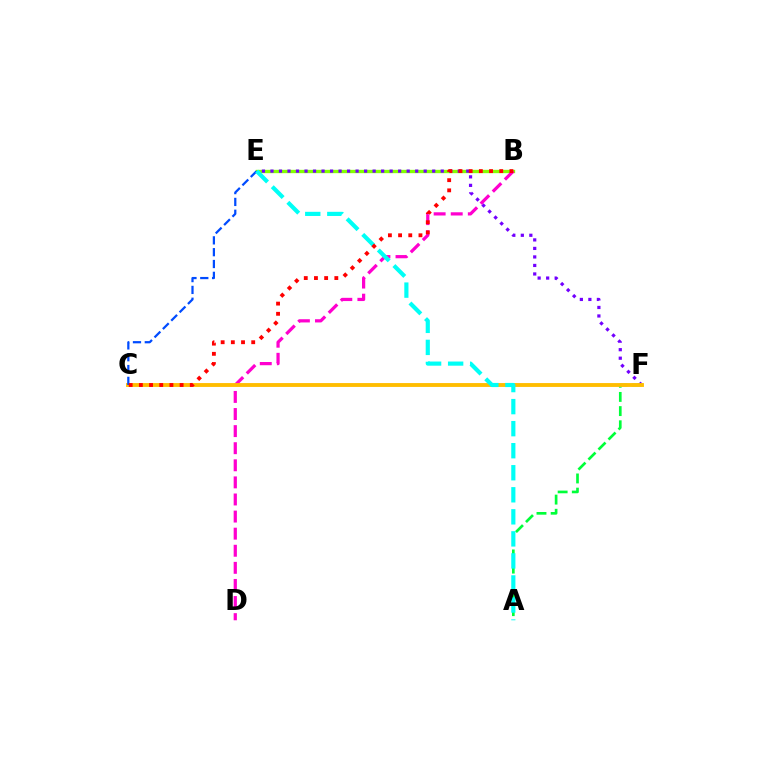{('A', 'F'): [{'color': '#00ff39', 'line_style': 'dashed', 'thickness': 1.93}], ('B', 'E'): [{'color': '#84ff00', 'line_style': 'solid', 'thickness': 2.4}], ('E', 'F'): [{'color': '#7200ff', 'line_style': 'dotted', 'thickness': 2.31}], ('B', 'D'): [{'color': '#ff00cf', 'line_style': 'dashed', 'thickness': 2.32}], ('C', 'F'): [{'color': '#ffbd00', 'line_style': 'solid', 'thickness': 2.78}], ('C', 'E'): [{'color': '#004bff', 'line_style': 'dashed', 'thickness': 1.61}], ('A', 'E'): [{'color': '#00fff6', 'line_style': 'dashed', 'thickness': 2.99}], ('B', 'C'): [{'color': '#ff0000', 'line_style': 'dotted', 'thickness': 2.77}]}